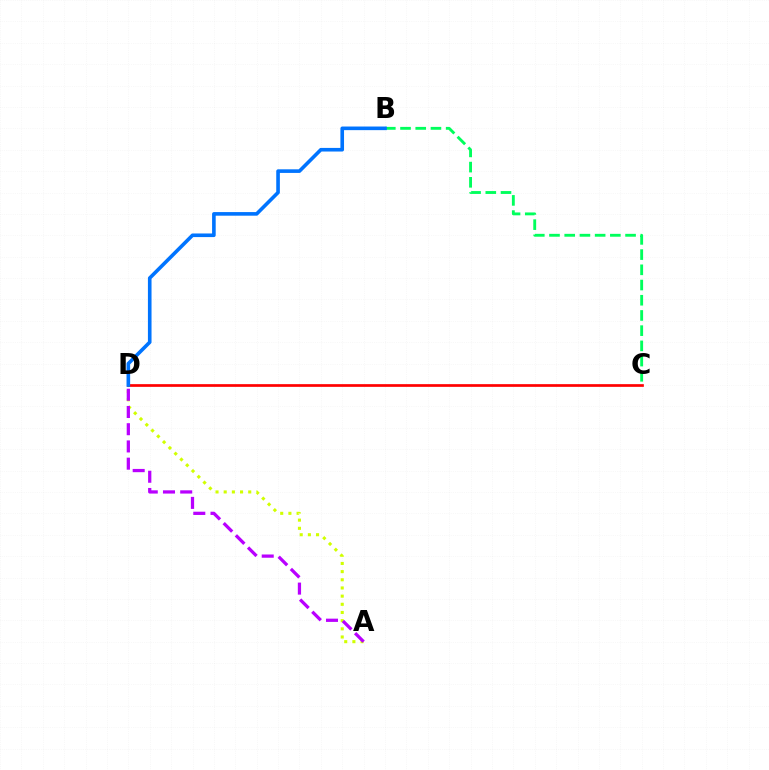{('B', 'C'): [{'color': '#00ff5c', 'line_style': 'dashed', 'thickness': 2.07}], ('C', 'D'): [{'color': '#ff0000', 'line_style': 'solid', 'thickness': 1.95}], ('A', 'D'): [{'color': '#d1ff00', 'line_style': 'dotted', 'thickness': 2.22}, {'color': '#b900ff', 'line_style': 'dashed', 'thickness': 2.34}], ('B', 'D'): [{'color': '#0074ff', 'line_style': 'solid', 'thickness': 2.6}]}